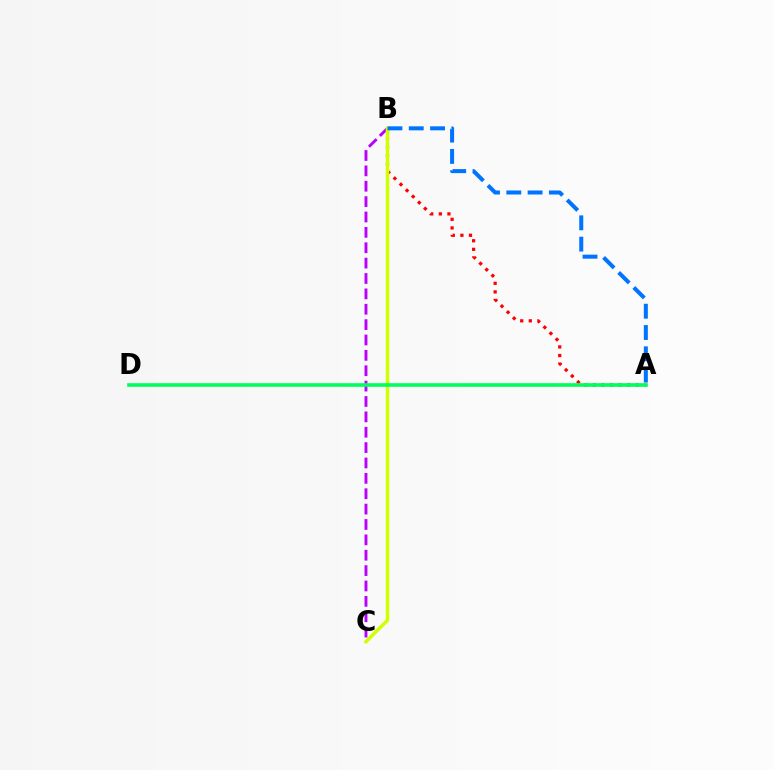{('B', 'C'): [{'color': '#b900ff', 'line_style': 'dashed', 'thickness': 2.09}, {'color': '#d1ff00', 'line_style': 'solid', 'thickness': 2.5}], ('A', 'B'): [{'color': '#ff0000', 'line_style': 'dotted', 'thickness': 2.33}, {'color': '#0074ff', 'line_style': 'dashed', 'thickness': 2.89}], ('A', 'D'): [{'color': '#00ff5c', 'line_style': 'solid', 'thickness': 2.62}]}